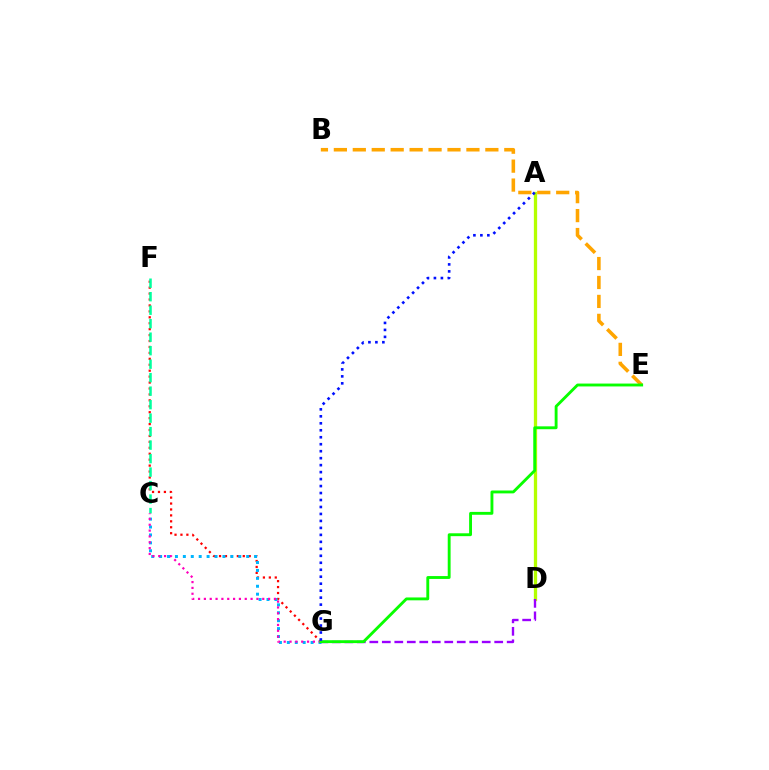{('A', 'D'): [{'color': '#b3ff00', 'line_style': 'solid', 'thickness': 2.36}], ('F', 'G'): [{'color': '#ff0000', 'line_style': 'dotted', 'thickness': 1.61}], ('C', 'G'): [{'color': '#00b5ff', 'line_style': 'dotted', 'thickness': 2.15}, {'color': '#ff00bd', 'line_style': 'dotted', 'thickness': 1.59}], ('B', 'E'): [{'color': '#ffa500', 'line_style': 'dashed', 'thickness': 2.57}], ('C', 'F'): [{'color': '#00ff9d', 'line_style': 'dashed', 'thickness': 1.83}], ('D', 'G'): [{'color': '#9b00ff', 'line_style': 'dashed', 'thickness': 1.7}], ('E', 'G'): [{'color': '#08ff00', 'line_style': 'solid', 'thickness': 2.07}], ('A', 'G'): [{'color': '#0010ff', 'line_style': 'dotted', 'thickness': 1.89}]}